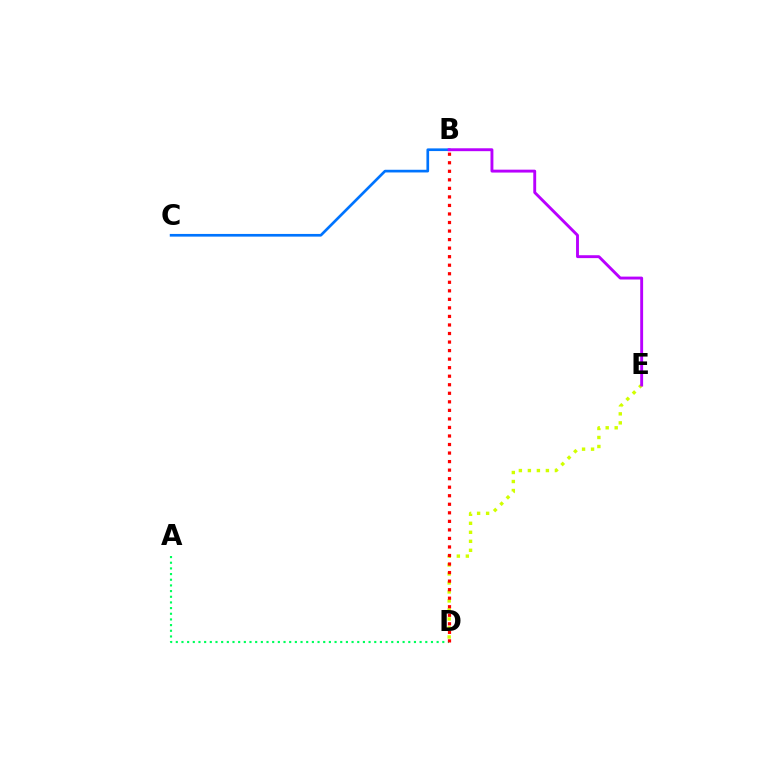{('A', 'D'): [{'color': '#00ff5c', 'line_style': 'dotted', 'thickness': 1.54}], ('D', 'E'): [{'color': '#d1ff00', 'line_style': 'dotted', 'thickness': 2.45}], ('B', 'D'): [{'color': '#ff0000', 'line_style': 'dotted', 'thickness': 2.32}], ('B', 'C'): [{'color': '#0074ff', 'line_style': 'solid', 'thickness': 1.93}], ('B', 'E'): [{'color': '#b900ff', 'line_style': 'solid', 'thickness': 2.08}]}